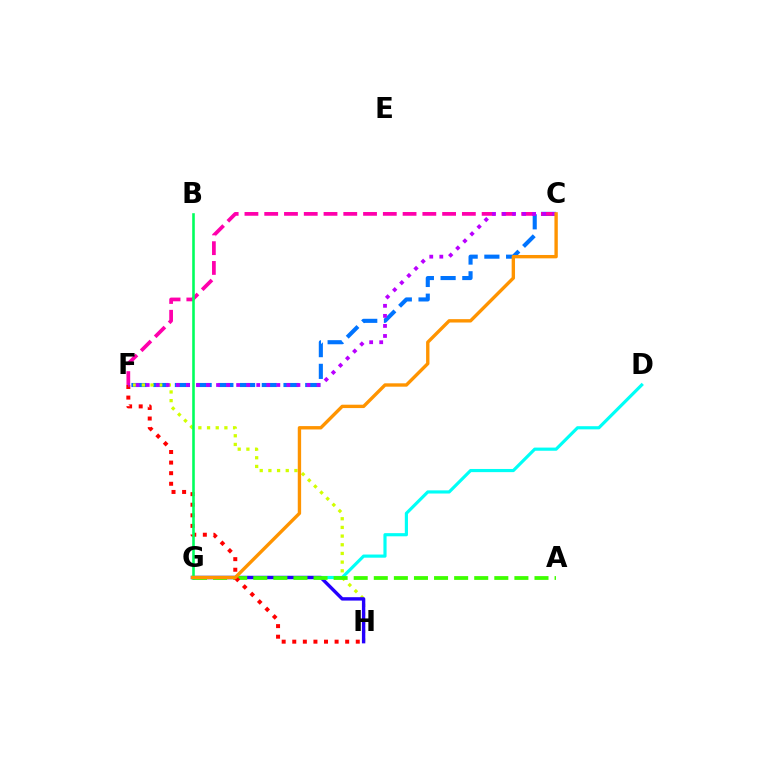{('C', 'F'): [{'color': '#0074ff', 'line_style': 'dashed', 'thickness': 2.95}, {'color': '#ff00ac', 'line_style': 'dashed', 'thickness': 2.69}, {'color': '#b900ff', 'line_style': 'dotted', 'thickness': 2.73}], ('D', 'G'): [{'color': '#00fff6', 'line_style': 'solid', 'thickness': 2.28}], ('F', 'H'): [{'color': '#d1ff00', 'line_style': 'dotted', 'thickness': 2.36}, {'color': '#ff0000', 'line_style': 'dotted', 'thickness': 2.88}], ('G', 'H'): [{'color': '#2500ff', 'line_style': 'solid', 'thickness': 2.44}], ('A', 'G'): [{'color': '#3dff00', 'line_style': 'dashed', 'thickness': 2.73}], ('B', 'G'): [{'color': '#00ff5c', 'line_style': 'solid', 'thickness': 1.87}], ('C', 'G'): [{'color': '#ff9400', 'line_style': 'solid', 'thickness': 2.43}]}